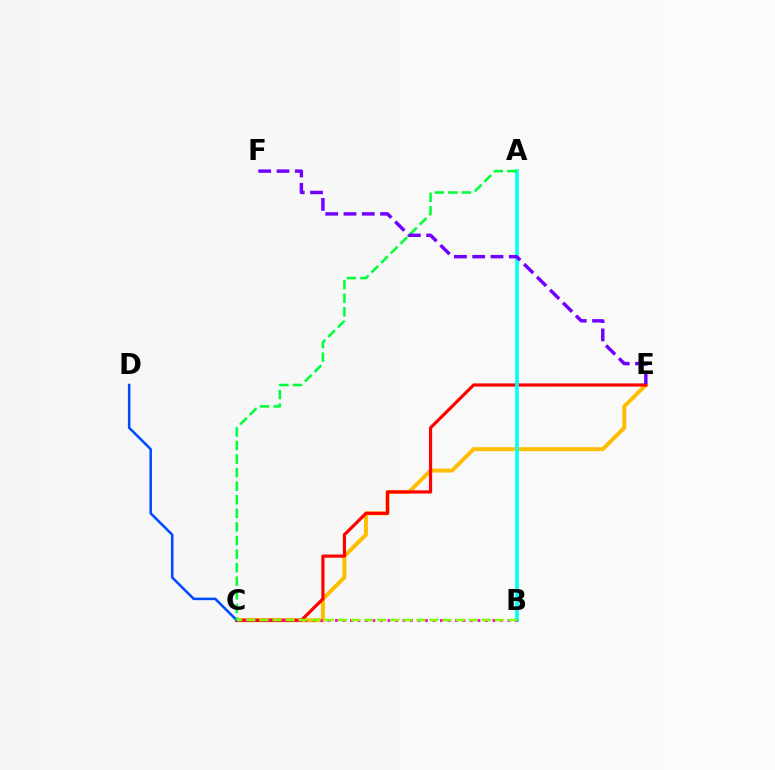{('C', 'E'): [{'color': '#ffbd00', 'line_style': 'solid', 'thickness': 2.85}, {'color': '#ff0000', 'line_style': 'solid', 'thickness': 2.29}], ('A', 'B'): [{'color': '#00fff6', 'line_style': 'solid', 'thickness': 2.6}], ('C', 'D'): [{'color': '#004bff', 'line_style': 'solid', 'thickness': 1.82}], ('B', 'C'): [{'color': '#ff00cf', 'line_style': 'dotted', 'thickness': 2.04}, {'color': '#84ff00', 'line_style': 'dashed', 'thickness': 1.78}], ('A', 'C'): [{'color': '#00ff39', 'line_style': 'dashed', 'thickness': 1.84}], ('E', 'F'): [{'color': '#7200ff', 'line_style': 'dashed', 'thickness': 2.48}]}